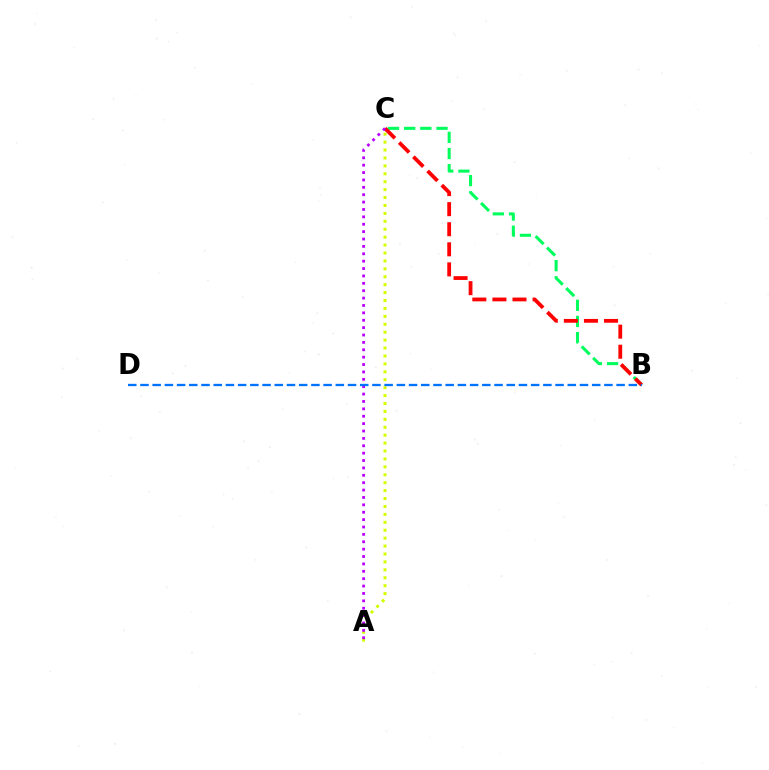{('B', 'C'): [{'color': '#00ff5c', 'line_style': 'dashed', 'thickness': 2.2}, {'color': '#ff0000', 'line_style': 'dashed', 'thickness': 2.73}], ('A', 'C'): [{'color': '#d1ff00', 'line_style': 'dotted', 'thickness': 2.15}, {'color': '#b900ff', 'line_style': 'dotted', 'thickness': 2.01}], ('B', 'D'): [{'color': '#0074ff', 'line_style': 'dashed', 'thickness': 1.66}]}